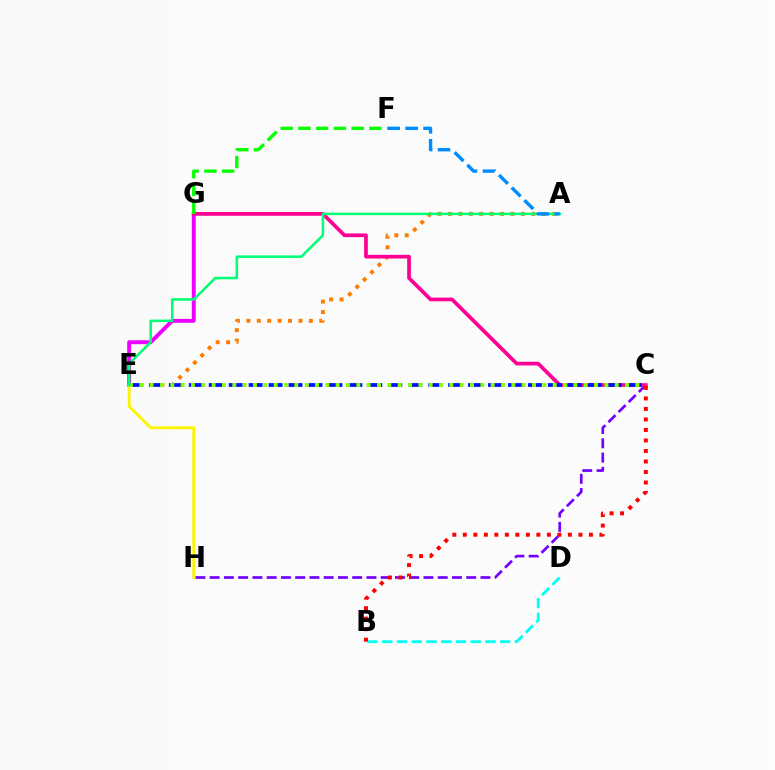{('C', 'H'): [{'color': '#7200ff', 'line_style': 'dashed', 'thickness': 1.94}], ('E', 'G'): [{'color': '#ee00ff', 'line_style': 'solid', 'thickness': 2.82}], ('E', 'H'): [{'color': '#fcf500', 'line_style': 'solid', 'thickness': 2.04}], ('A', 'E'): [{'color': '#ff7c00', 'line_style': 'dotted', 'thickness': 2.83}, {'color': '#00ff74', 'line_style': 'solid', 'thickness': 1.83}], ('C', 'G'): [{'color': '#ff0094', 'line_style': 'solid', 'thickness': 2.66}], ('B', 'D'): [{'color': '#00fff6', 'line_style': 'dashed', 'thickness': 2.0}], ('B', 'C'): [{'color': '#ff0000', 'line_style': 'dotted', 'thickness': 2.86}], ('C', 'E'): [{'color': '#0010ff', 'line_style': 'dashed', 'thickness': 2.71}, {'color': '#84ff00', 'line_style': 'dotted', 'thickness': 2.81}], ('F', 'G'): [{'color': '#08ff00', 'line_style': 'dashed', 'thickness': 2.41}], ('A', 'F'): [{'color': '#008cff', 'line_style': 'dashed', 'thickness': 2.43}]}